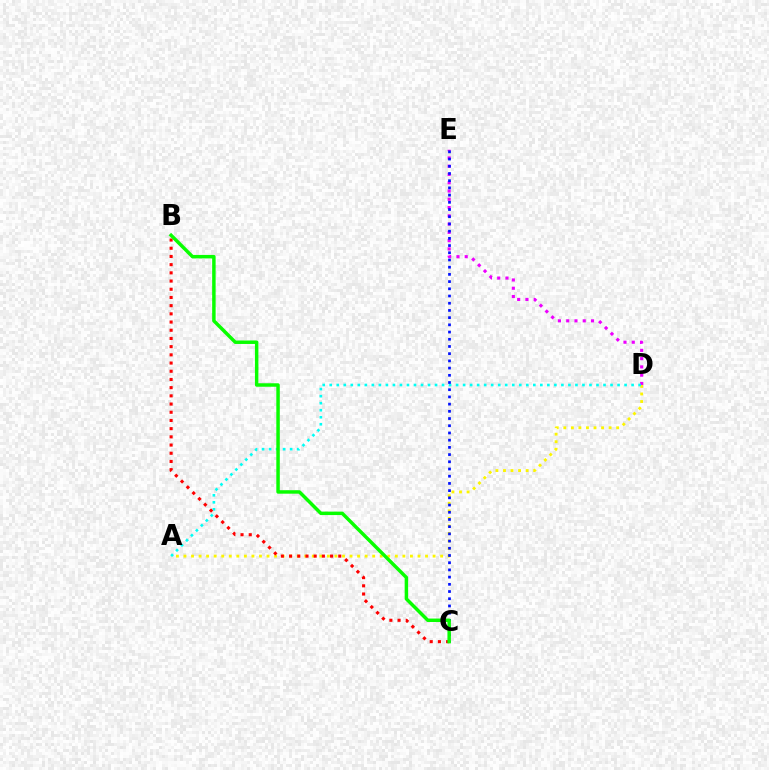{('D', 'E'): [{'color': '#ee00ff', 'line_style': 'dotted', 'thickness': 2.25}], ('A', 'D'): [{'color': '#fcf500', 'line_style': 'dotted', 'thickness': 2.05}, {'color': '#00fff6', 'line_style': 'dotted', 'thickness': 1.91}], ('B', 'C'): [{'color': '#ff0000', 'line_style': 'dotted', 'thickness': 2.23}, {'color': '#08ff00', 'line_style': 'solid', 'thickness': 2.5}], ('C', 'E'): [{'color': '#0010ff', 'line_style': 'dotted', 'thickness': 1.96}]}